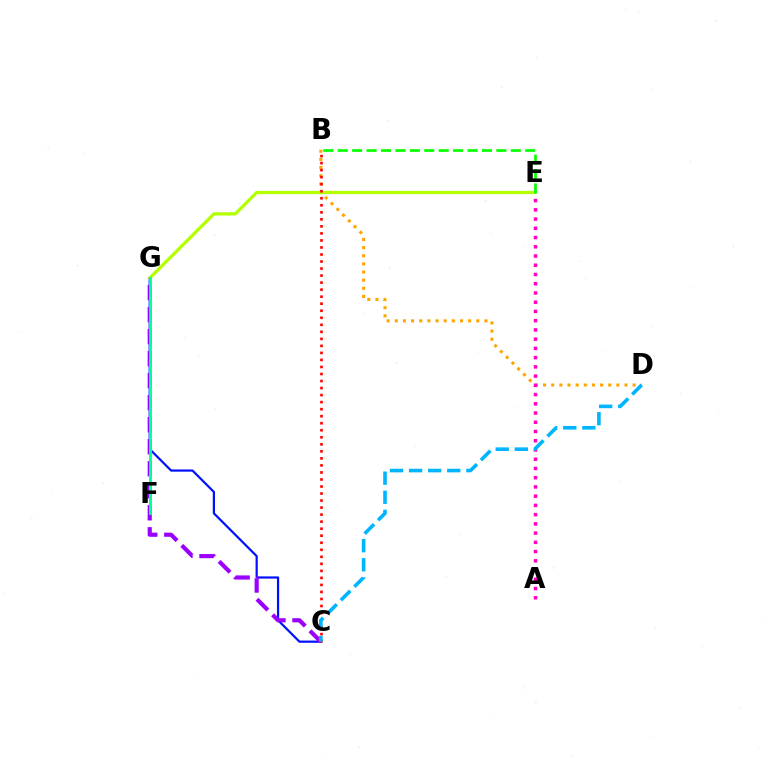{('B', 'D'): [{'color': '#ffa500', 'line_style': 'dotted', 'thickness': 2.21}], ('C', 'G'): [{'color': '#0010ff', 'line_style': 'solid', 'thickness': 1.59}, {'color': '#9b00ff', 'line_style': 'dashed', 'thickness': 2.99}], ('E', 'G'): [{'color': '#b3ff00', 'line_style': 'solid', 'thickness': 2.34}], ('A', 'E'): [{'color': '#ff00bd', 'line_style': 'dotted', 'thickness': 2.51}], ('B', 'C'): [{'color': '#ff0000', 'line_style': 'dotted', 'thickness': 1.91}], ('B', 'E'): [{'color': '#08ff00', 'line_style': 'dashed', 'thickness': 1.96}], ('C', 'D'): [{'color': '#00b5ff', 'line_style': 'dashed', 'thickness': 2.59}], ('F', 'G'): [{'color': '#00ff9d', 'line_style': 'solid', 'thickness': 2.09}]}